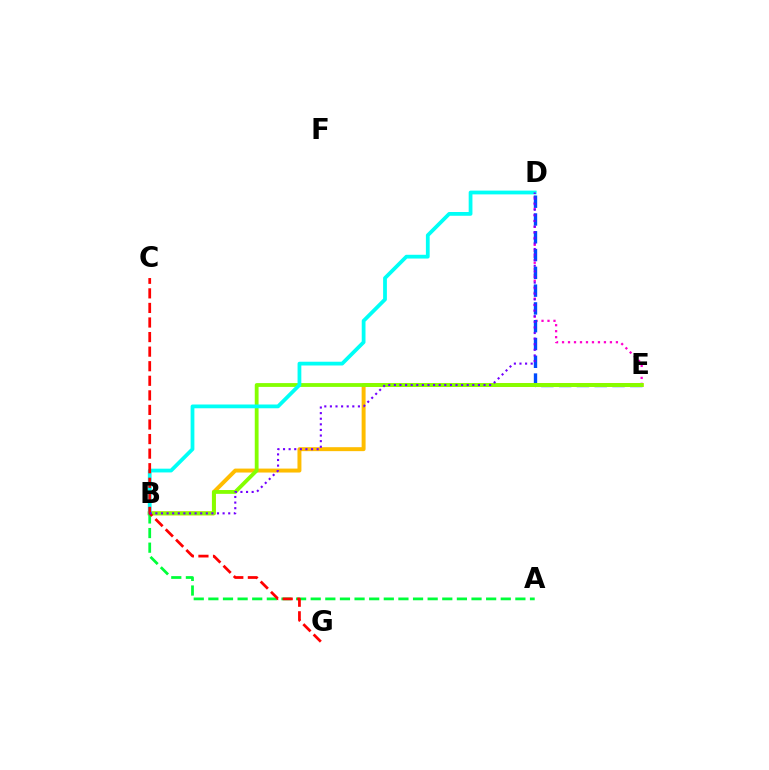{('D', 'E'): [{'color': '#ff00cf', 'line_style': 'dotted', 'thickness': 1.63}, {'color': '#004bff', 'line_style': 'dashed', 'thickness': 2.42}], ('B', 'E'): [{'color': '#ffbd00', 'line_style': 'solid', 'thickness': 2.85}, {'color': '#84ff00', 'line_style': 'solid', 'thickness': 2.74}], ('B', 'D'): [{'color': '#00fff6', 'line_style': 'solid', 'thickness': 2.72}, {'color': '#7200ff', 'line_style': 'dotted', 'thickness': 1.52}], ('A', 'B'): [{'color': '#00ff39', 'line_style': 'dashed', 'thickness': 1.99}], ('C', 'G'): [{'color': '#ff0000', 'line_style': 'dashed', 'thickness': 1.98}]}